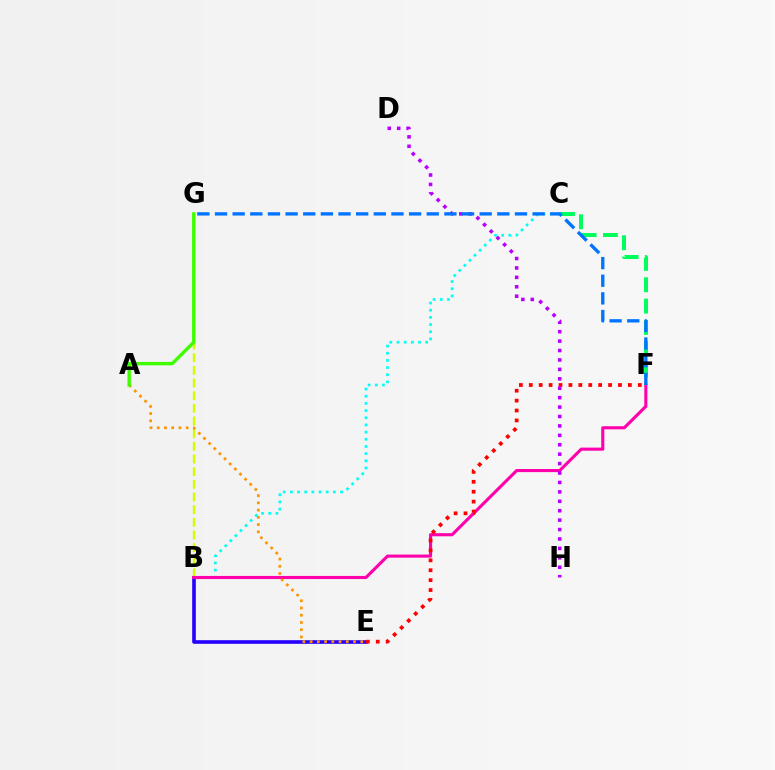{('B', 'C'): [{'color': '#00fff6', 'line_style': 'dotted', 'thickness': 1.95}], ('B', 'E'): [{'color': '#2500ff', 'line_style': 'solid', 'thickness': 2.6}], ('B', 'G'): [{'color': '#d1ff00', 'line_style': 'dashed', 'thickness': 1.72}], ('B', 'F'): [{'color': '#ff00ac', 'line_style': 'solid', 'thickness': 2.23}], ('C', 'F'): [{'color': '#00ff5c', 'line_style': 'dashed', 'thickness': 2.9}], ('A', 'E'): [{'color': '#ff9400', 'line_style': 'dotted', 'thickness': 1.97}], ('E', 'F'): [{'color': '#ff0000', 'line_style': 'dotted', 'thickness': 2.69}], ('D', 'H'): [{'color': '#b900ff', 'line_style': 'dotted', 'thickness': 2.56}], ('A', 'G'): [{'color': '#3dff00', 'line_style': 'solid', 'thickness': 2.42}], ('F', 'G'): [{'color': '#0074ff', 'line_style': 'dashed', 'thickness': 2.4}]}